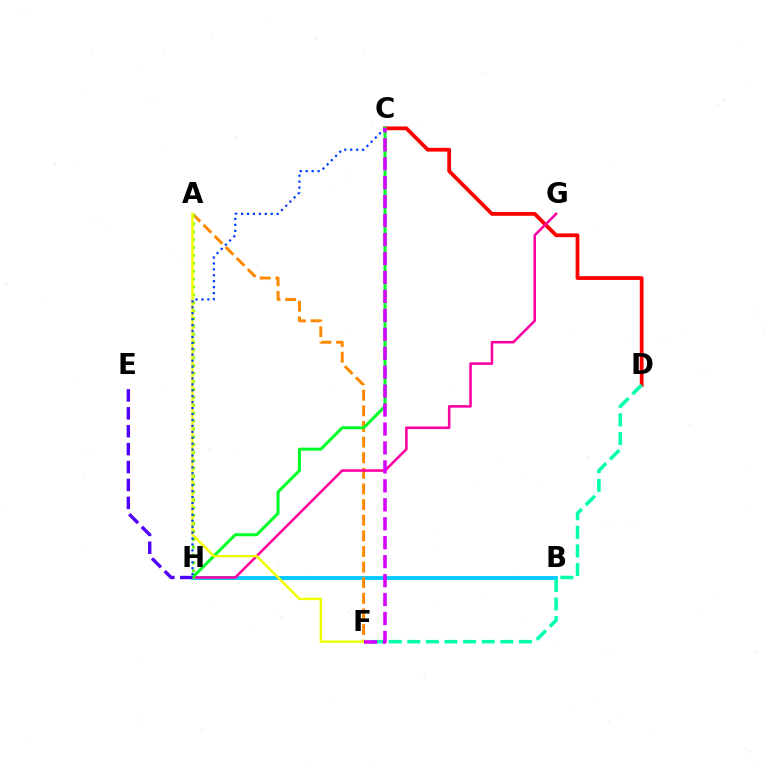{('C', 'D'): [{'color': '#ff0000', 'line_style': 'solid', 'thickness': 2.72}], ('B', 'H'): [{'color': '#00c7ff', 'line_style': 'solid', 'thickness': 2.75}], ('D', 'F'): [{'color': '#00ffaf', 'line_style': 'dashed', 'thickness': 2.53}], ('A', 'F'): [{'color': '#ff8800', 'line_style': 'dashed', 'thickness': 2.12}, {'color': '#eeff00', 'line_style': 'solid', 'thickness': 1.74}], ('G', 'H'): [{'color': '#ff00a0', 'line_style': 'solid', 'thickness': 1.84}], ('C', 'H'): [{'color': '#00ff27', 'line_style': 'solid', 'thickness': 2.17}, {'color': '#003fff', 'line_style': 'dotted', 'thickness': 1.61}], ('A', 'H'): [{'color': '#66ff00', 'line_style': 'dotted', 'thickness': 2.14}], ('E', 'H'): [{'color': '#4f00ff', 'line_style': 'dashed', 'thickness': 2.43}], ('C', 'F'): [{'color': '#d600ff', 'line_style': 'dashed', 'thickness': 2.57}]}